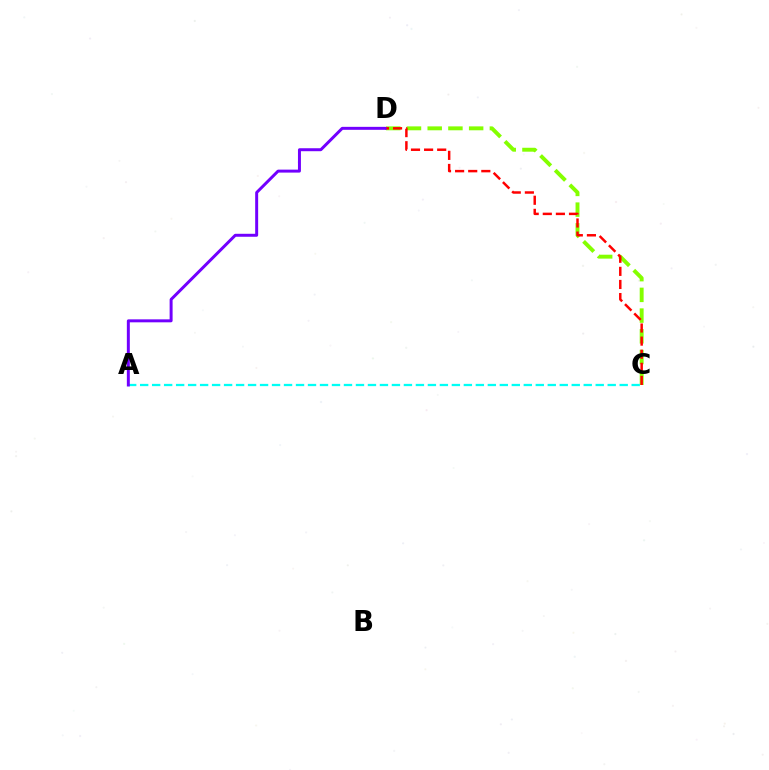{('C', 'D'): [{'color': '#84ff00', 'line_style': 'dashed', 'thickness': 2.82}, {'color': '#ff0000', 'line_style': 'dashed', 'thickness': 1.78}], ('A', 'C'): [{'color': '#00fff6', 'line_style': 'dashed', 'thickness': 1.63}], ('A', 'D'): [{'color': '#7200ff', 'line_style': 'solid', 'thickness': 2.14}]}